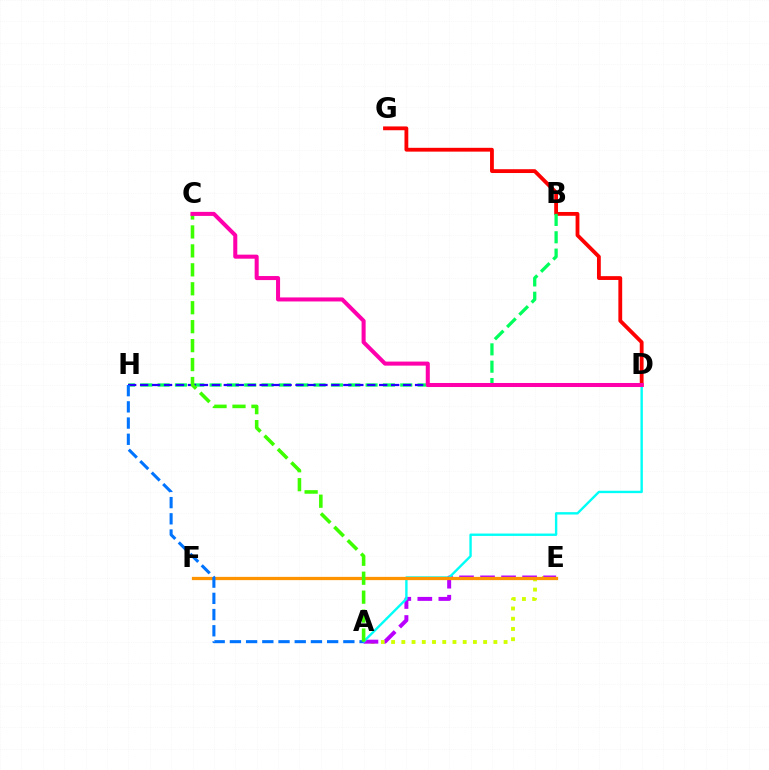{('A', 'E'): [{'color': '#d1ff00', 'line_style': 'dotted', 'thickness': 2.78}, {'color': '#b900ff', 'line_style': 'dashed', 'thickness': 2.86}], ('D', 'G'): [{'color': '#ff0000', 'line_style': 'solid', 'thickness': 2.75}], ('B', 'H'): [{'color': '#00ff5c', 'line_style': 'dashed', 'thickness': 2.35}], ('A', 'D'): [{'color': '#00fff6', 'line_style': 'solid', 'thickness': 1.72}], ('D', 'H'): [{'color': '#2500ff', 'line_style': 'dashed', 'thickness': 1.62}], ('E', 'F'): [{'color': '#ff9400', 'line_style': 'solid', 'thickness': 2.35}], ('A', 'H'): [{'color': '#0074ff', 'line_style': 'dashed', 'thickness': 2.2}], ('A', 'C'): [{'color': '#3dff00', 'line_style': 'dashed', 'thickness': 2.57}], ('C', 'D'): [{'color': '#ff00ac', 'line_style': 'solid', 'thickness': 2.91}]}